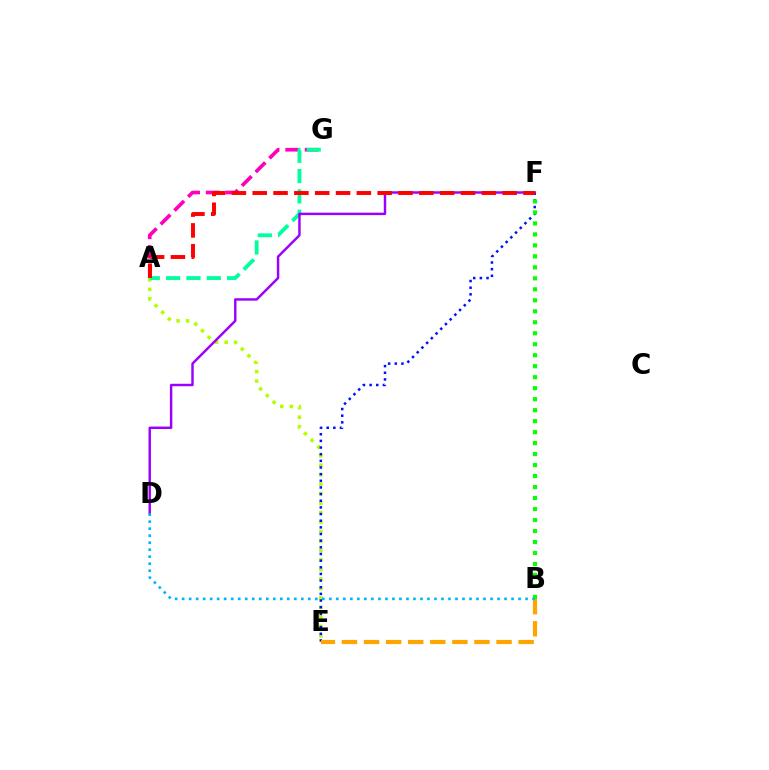{('A', 'G'): [{'color': '#ff00bd', 'line_style': 'dashed', 'thickness': 2.64}, {'color': '#00ff9d', 'line_style': 'dashed', 'thickness': 2.76}], ('A', 'E'): [{'color': '#b3ff00', 'line_style': 'dotted', 'thickness': 2.58}], ('E', 'F'): [{'color': '#0010ff', 'line_style': 'dotted', 'thickness': 1.81}], ('B', 'E'): [{'color': '#ffa500', 'line_style': 'dashed', 'thickness': 3.0}], ('D', 'F'): [{'color': '#9b00ff', 'line_style': 'solid', 'thickness': 1.76}], ('B', 'F'): [{'color': '#08ff00', 'line_style': 'dotted', 'thickness': 2.98}], ('A', 'F'): [{'color': '#ff0000', 'line_style': 'dashed', 'thickness': 2.83}], ('B', 'D'): [{'color': '#00b5ff', 'line_style': 'dotted', 'thickness': 1.9}]}